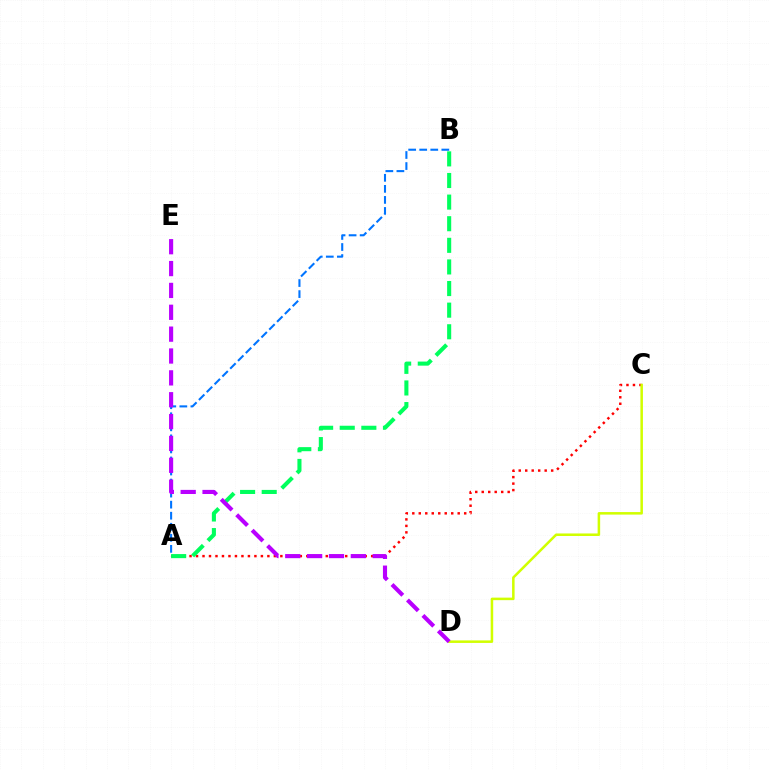{('A', 'C'): [{'color': '#ff0000', 'line_style': 'dotted', 'thickness': 1.76}], ('C', 'D'): [{'color': '#d1ff00', 'line_style': 'solid', 'thickness': 1.82}], ('A', 'B'): [{'color': '#0074ff', 'line_style': 'dashed', 'thickness': 1.5}, {'color': '#00ff5c', 'line_style': 'dashed', 'thickness': 2.94}], ('D', 'E'): [{'color': '#b900ff', 'line_style': 'dashed', 'thickness': 2.97}]}